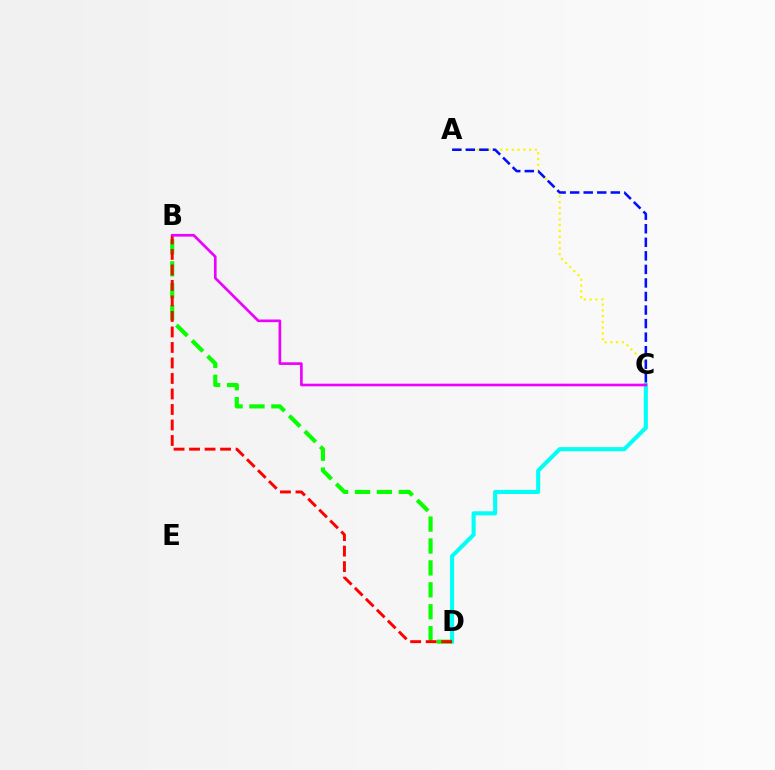{('A', 'C'): [{'color': '#fcf500', 'line_style': 'dotted', 'thickness': 1.57}, {'color': '#0010ff', 'line_style': 'dashed', 'thickness': 1.84}], ('C', 'D'): [{'color': '#00fff6', 'line_style': 'solid', 'thickness': 2.94}], ('B', 'D'): [{'color': '#08ff00', 'line_style': 'dashed', 'thickness': 2.98}, {'color': '#ff0000', 'line_style': 'dashed', 'thickness': 2.11}], ('B', 'C'): [{'color': '#ee00ff', 'line_style': 'solid', 'thickness': 1.91}]}